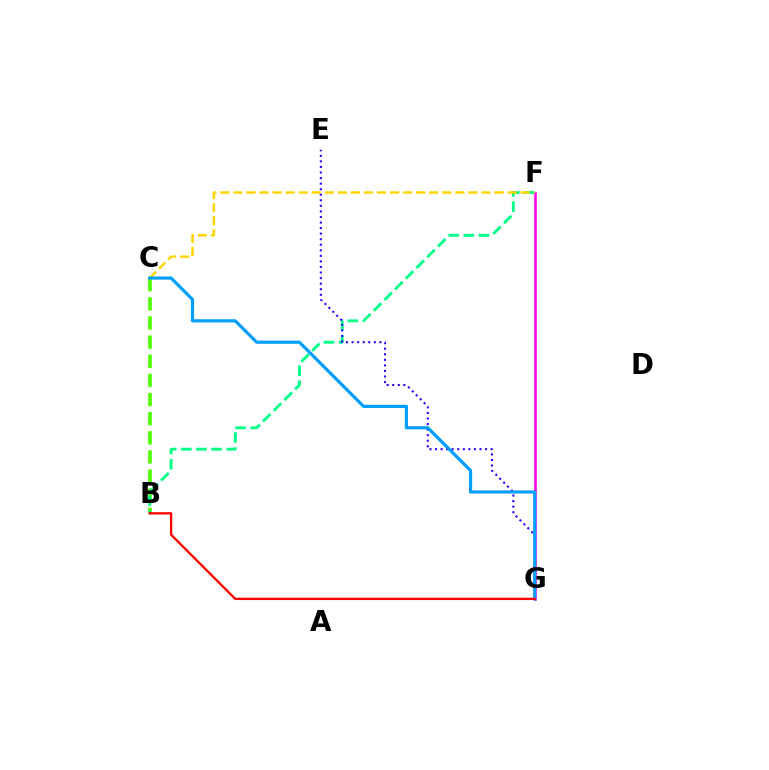{('B', 'C'): [{'color': '#4fff00', 'line_style': 'dashed', 'thickness': 2.6}], ('F', 'G'): [{'color': '#ff00ed', 'line_style': 'solid', 'thickness': 1.85}], ('B', 'F'): [{'color': '#00ff86', 'line_style': 'dashed', 'thickness': 2.06}], ('C', 'F'): [{'color': '#ffd500', 'line_style': 'dashed', 'thickness': 1.77}], ('E', 'G'): [{'color': '#3700ff', 'line_style': 'dotted', 'thickness': 1.51}], ('C', 'G'): [{'color': '#009eff', 'line_style': 'solid', 'thickness': 2.28}], ('B', 'G'): [{'color': '#ff0000', 'line_style': 'solid', 'thickness': 1.67}]}